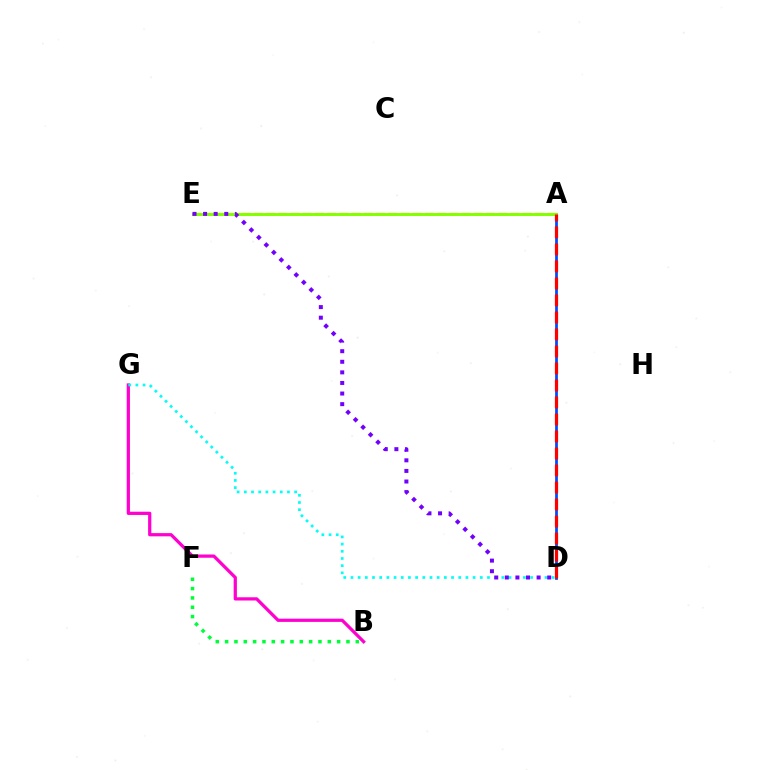{('B', 'G'): [{'color': '#ff00cf', 'line_style': 'solid', 'thickness': 2.33}], ('A', 'D'): [{'color': '#004bff', 'line_style': 'solid', 'thickness': 1.99}, {'color': '#ff0000', 'line_style': 'dashed', 'thickness': 2.31}], ('A', 'E'): [{'color': '#ffbd00', 'line_style': 'dashed', 'thickness': 1.66}, {'color': '#84ff00', 'line_style': 'solid', 'thickness': 2.12}], ('D', 'G'): [{'color': '#00fff6', 'line_style': 'dotted', 'thickness': 1.95}], ('B', 'F'): [{'color': '#00ff39', 'line_style': 'dotted', 'thickness': 2.54}], ('D', 'E'): [{'color': '#7200ff', 'line_style': 'dotted', 'thickness': 2.88}]}